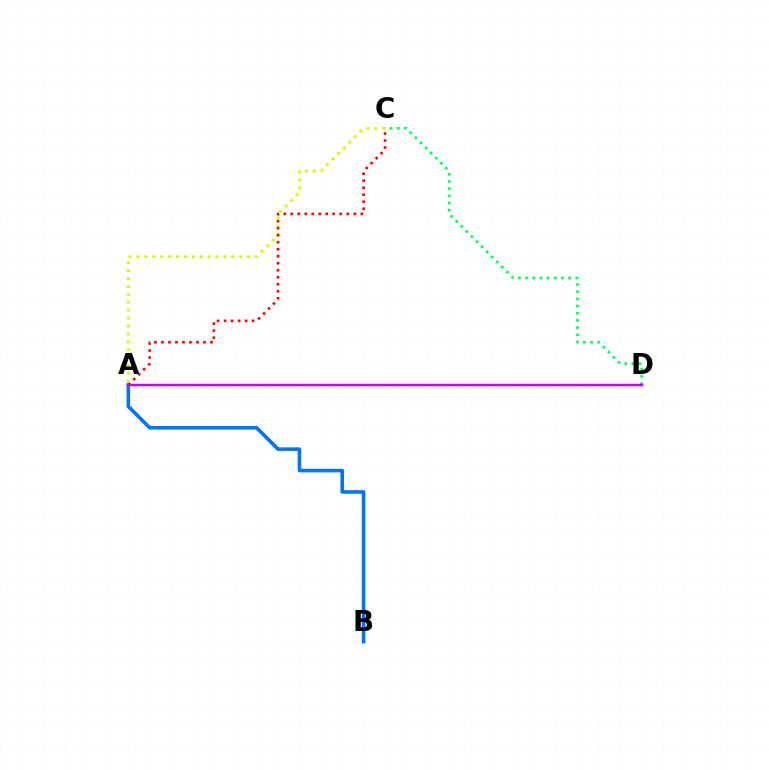{('A', 'B'): [{'color': '#0074ff', 'line_style': 'solid', 'thickness': 2.58}], ('C', 'D'): [{'color': '#00ff5c', 'line_style': 'dotted', 'thickness': 1.95}], ('A', 'C'): [{'color': '#d1ff00', 'line_style': 'dotted', 'thickness': 2.15}, {'color': '#ff0000', 'line_style': 'dotted', 'thickness': 1.9}], ('A', 'D'): [{'color': '#b900ff', 'line_style': 'solid', 'thickness': 1.78}]}